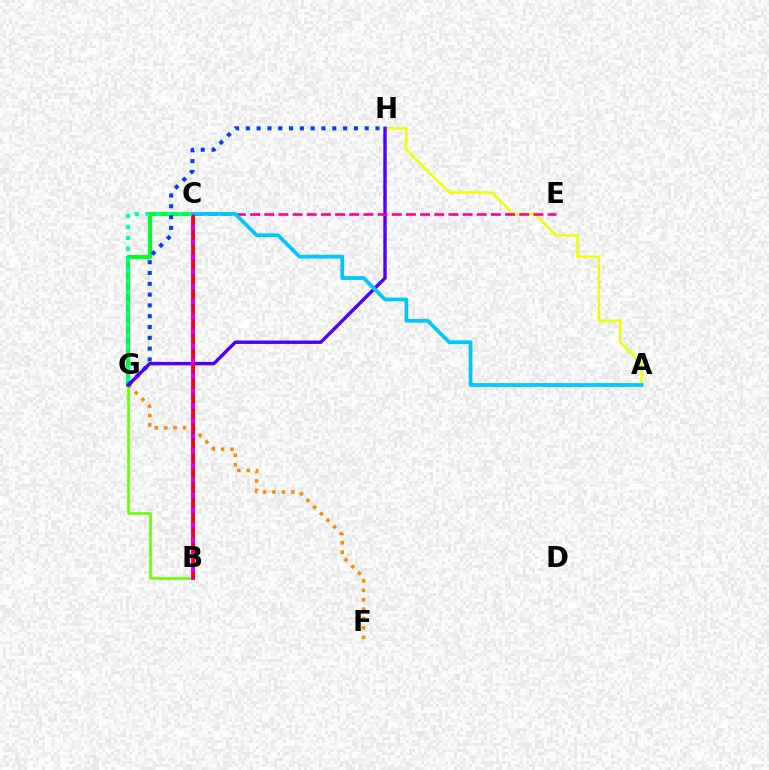{('A', 'H'): [{'color': '#eeff00', 'line_style': 'solid', 'thickness': 1.8}], ('F', 'G'): [{'color': '#ff8800', 'line_style': 'dotted', 'thickness': 2.56}], ('B', 'G'): [{'color': '#66ff00', 'line_style': 'solid', 'thickness': 1.88}], ('C', 'G'): [{'color': '#00ff27', 'line_style': 'solid', 'thickness': 2.89}, {'color': '#00ffaf', 'line_style': 'dotted', 'thickness': 2.95}], ('G', 'H'): [{'color': '#003fff', 'line_style': 'dotted', 'thickness': 2.93}, {'color': '#4f00ff', 'line_style': 'solid', 'thickness': 2.46}], ('C', 'E'): [{'color': '#ff00a0', 'line_style': 'dashed', 'thickness': 1.92}], ('B', 'C'): [{'color': '#d600ff', 'line_style': 'solid', 'thickness': 2.87}, {'color': '#ff0000', 'line_style': 'dashed', 'thickness': 2.02}], ('A', 'C'): [{'color': '#00c7ff', 'line_style': 'solid', 'thickness': 2.72}]}